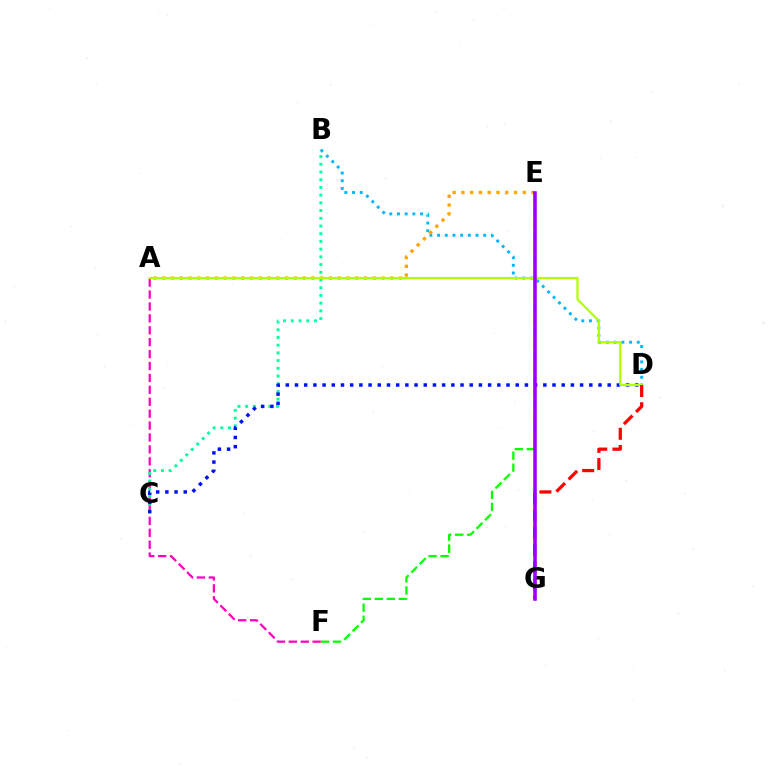{('A', 'F'): [{'color': '#ff00bd', 'line_style': 'dashed', 'thickness': 1.62}], ('B', 'C'): [{'color': '#00ff9d', 'line_style': 'dotted', 'thickness': 2.1}], ('B', 'D'): [{'color': '#00b5ff', 'line_style': 'dotted', 'thickness': 2.09}], ('A', 'E'): [{'color': '#ffa500', 'line_style': 'dotted', 'thickness': 2.38}], ('C', 'D'): [{'color': '#0010ff', 'line_style': 'dotted', 'thickness': 2.5}], ('A', 'D'): [{'color': '#b3ff00', 'line_style': 'solid', 'thickness': 1.62}], ('D', 'G'): [{'color': '#ff0000', 'line_style': 'dashed', 'thickness': 2.34}], ('E', 'F'): [{'color': '#08ff00', 'line_style': 'dashed', 'thickness': 1.63}], ('E', 'G'): [{'color': '#9b00ff', 'line_style': 'solid', 'thickness': 2.56}]}